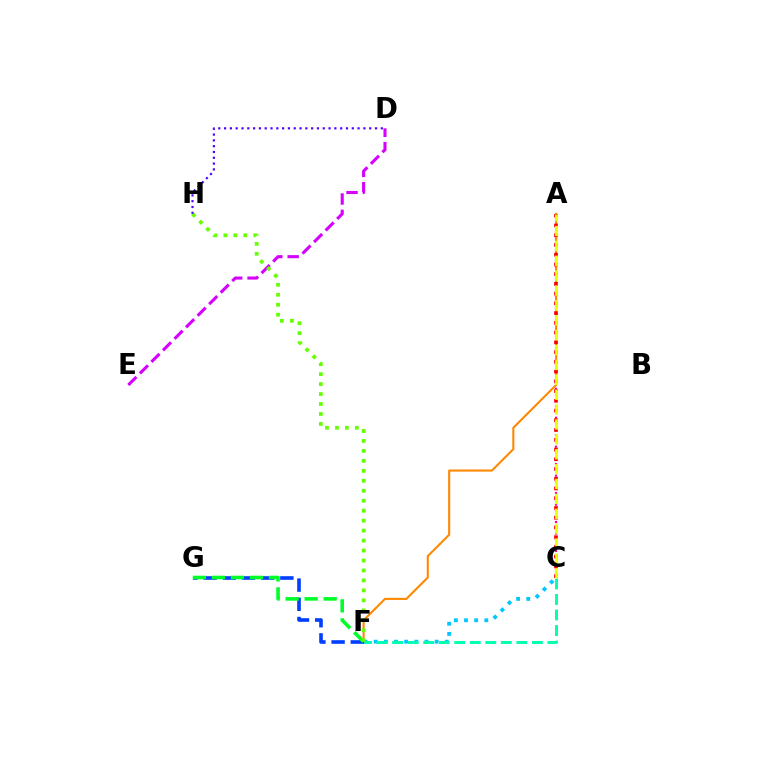{('A', 'C'): [{'color': '#ff00a0', 'line_style': 'dotted', 'thickness': 1.57}, {'color': '#ff0000', 'line_style': 'dotted', 'thickness': 2.65}, {'color': '#eeff00', 'line_style': 'dashed', 'thickness': 2.02}], ('D', 'E'): [{'color': '#d600ff', 'line_style': 'dashed', 'thickness': 2.22}], ('C', 'F'): [{'color': '#00c7ff', 'line_style': 'dotted', 'thickness': 2.76}, {'color': '#00ffaf', 'line_style': 'dashed', 'thickness': 2.11}], ('A', 'F'): [{'color': '#ff8800', 'line_style': 'solid', 'thickness': 1.5}], ('F', 'G'): [{'color': '#003fff', 'line_style': 'dashed', 'thickness': 2.61}, {'color': '#00ff27', 'line_style': 'dashed', 'thickness': 2.58}], ('F', 'H'): [{'color': '#66ff00', 'line_style': 'dotted', 'thickness': 2.71}], ('D', 'H'): [{'color': '#4f00ff', 'line_style': 'dotted', 'thickness': 1.58}]}